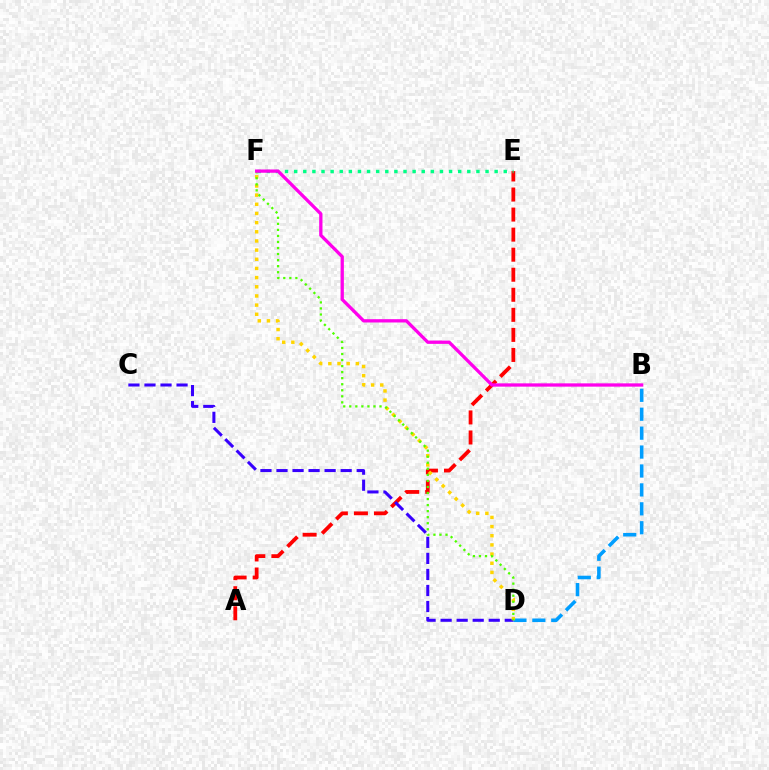{('B', 'D'): [{'color': '#009eff', 'line_style': 'dashed', 'thickness': 2.57}], ('A', 'E'): [{'color': '#ff0000', 'line_style': 'dashed', 'thickness': 2.72}], ('C', 'D'): [{'color': '#3700ff', 'line_style': 'dashed', 'thickness': 2.18}], ('D', 'F'): [{'color': '#ffd500', 'line_style': 'dotted', 'thickness': 2.49}, {'color': '#4fff00', 'line_style': 'dotted', 'thickness': 1.64}], ('E', 'F'): [{'color': '#00ff86', 'line_style': 'dotted', 'thickness': 2.48}], ('B', 'F'): [{'color': '#ff00ed', 'line_style': 'solid', 'thickness': 2.37}]}